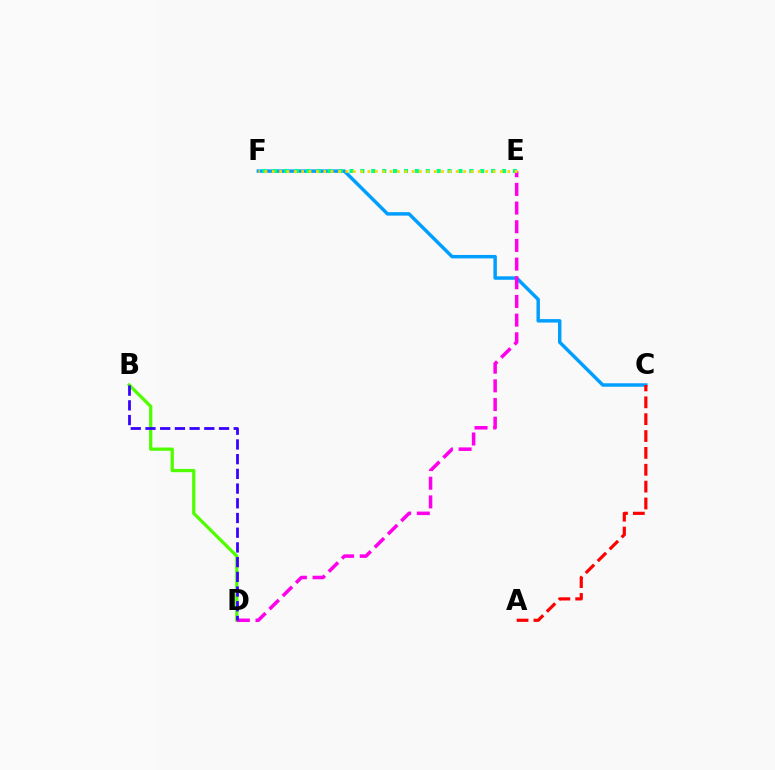{('C', 'F'): [{'color': '#009eff', 'line_style': 'solid', 'thickness': 2.49}], ('A', 'C'): [{'color': '#ff0000', 'line_style': 'dashed', 'thickness': 2.29}], ('B', 'D'): [{'color': '#4fff00', 'line_style': 'solid', 'thickness': 2.34}, {'color': '#3700ff', 'line_style': 'dashed', 'thickness': 2.0}], ('D', 'E'): [{'color': '#ff00ed', 'line_style': 'dashed', 'thickness': 2.54}], ('E', 'F'): [{'color': '#00ff86', 'line_style': 'dotted', 'thickness': 2.96}, {'color': '#ffd500', 'line_style': 'dotted', 'thickness': 2.0}]}